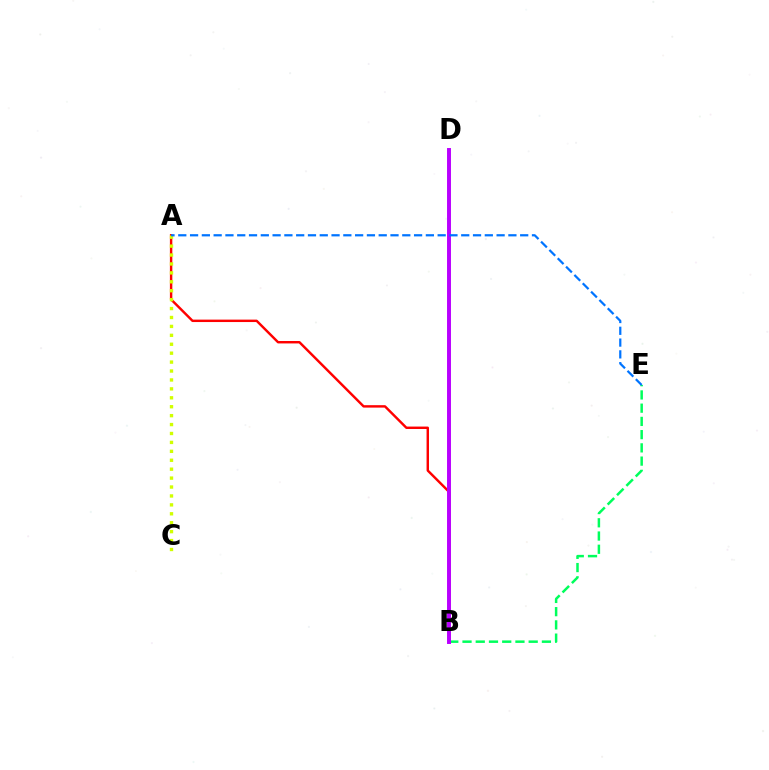{('B', 'E'): [{'color': '#00ff5c', 'line_style': 'dashed', 'thickness': 1.8}], ('A', 'B'): [{'color': '#ff0000', 'line_style': 'solid', 'thickness': 1.75}], ('A', 'C'): [{'color': '#d1ff00', 'line_style': 'dotted', 'thickness': 2.42}], ('B', 'D'): [{'color': '#b900ff', 'line_style': 'solid', 'thickness': 2.84}], ('A', 'E'): [{'color': '#0074ff', 'line_style': 'dashed', 'thickness': 1.6}]}